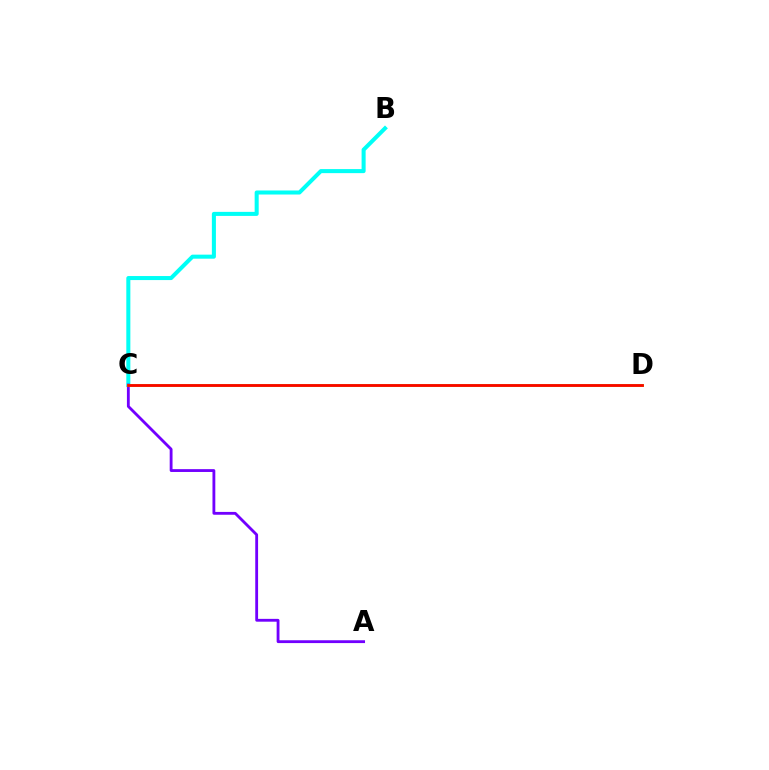{('B', 'C'): [{'color': '#00fff6', 'line_style': 'solid', 'thickness': 2.91}], ('A', 'C'): [{'color': '#7200ff', 'line_style': 'solid', 'thickness': 2.04}], ('C', 'D'): [{'color': '#84ff00', 'line_style': 'solid', 'thickness': 2.08}, {'color': '#ff0000', 'line_style': 'solid', 'thickness': 1.98}]}